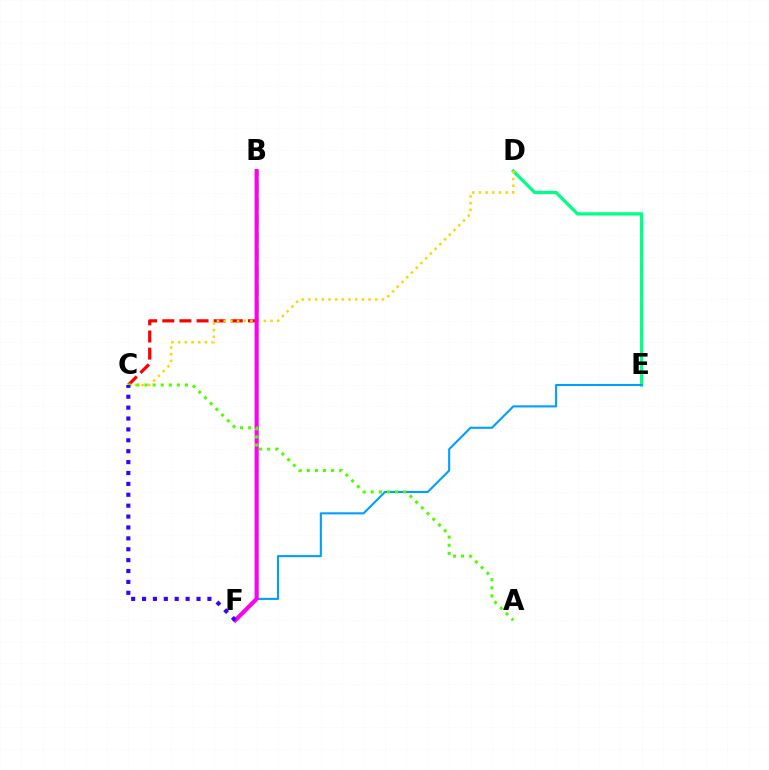{('B', 'C'): [{'color': '#ff0000', 'line_style': 'dashed', 'thickness': 2.33}], ('D', 'E'): [{'color': '#00ff86', 'line_style': 'solid', 'thickness': 2.36}], ('E', 'F'): [{'color': '#009eff', 'line_style': 'solid', 'thickness': 1.51}], ('C', 'D'): [{'color': '#ffd500', 'line_style': 'dotted', 'thickness': 1.82}], ('B', 'F'): [{'color': '#ff00ed', 'line_style': 'solid', 'thickness': 2.95}], ('A', 'C'): [{'color': '#4fff00', 'line_style': 'dotted', 'thickness': 2.2}], ('C', 'F'): [{'color': '#3700ff', 'line_style': 'dotted', 'thickness': 2.96}]}